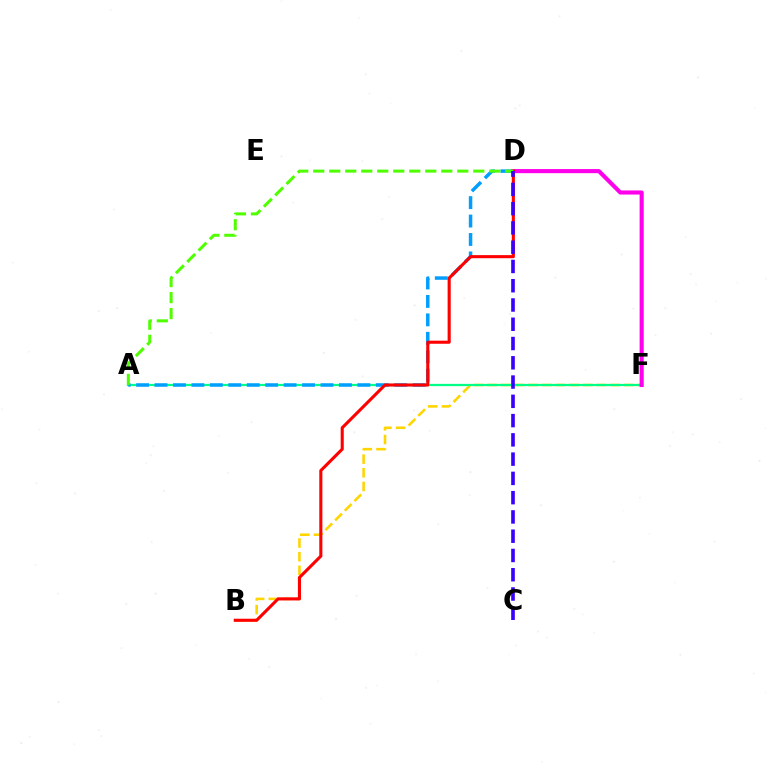{('B', 'F'): [{'color': '#ffd500', 'line_style': 'dashed', 'thickness': 1.86}], ('A', 'F'): [{'color': '#00ff86', 'line_style': 'solid', 'thickness': 1.61}], ('A', 'D'): [{'color': '#009eff', 'line_style': 'dashed', 'thickness': 2.5}, {'color': '#4fff00', 'line_style': 'dashed', 'thickness': 2.17}], ('D', 'F'): [{'color': '#ff00ed', 'line_style': 'solid', 'thickness': 2.96}], ('B', 'D'): [{'color': '#ff0000', 'line_style': 'solid', 'thickness': 2.22}], ('C', 'D'): [{'color': '#3700ff', 'line_style': 'dashed', 'thickness': 2.62}]}